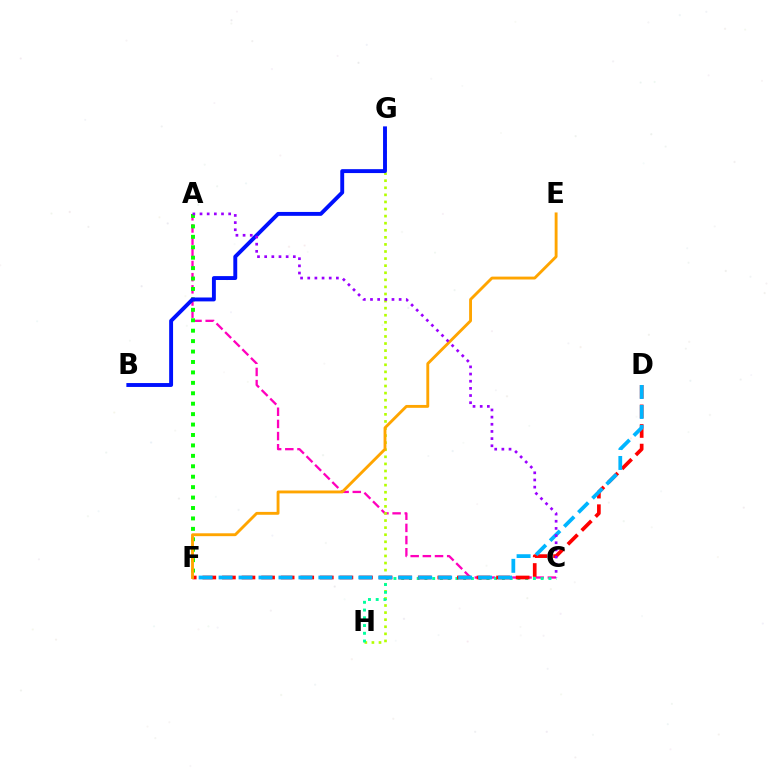{('A', 'C'): [{'color': '#ff00bd', 'line_style': 'dashed', 'thickness': 1.65}, {'color': '#9b00ff', 'line_style': 'dotted', 'thickness': 1.95}], ('G', 'H'): [{'color': '#b3ff00', 'line_style': 'dotted', 'thickness': 1.92}], ('C', 'H'): [{'color': '#00ff9d', 'line_style': 'dotted', 'thickness': 2.11}], ('A', 'F'): [{'color': '#08ff00', 'line_style': 'dotted', 'thickness': 2.83}], ('D', 'F'): [{'color': '#ff0000', 'line_style': 'dashed', 'thickness': 2.66}, {'color': '#00b5ff', 'line_style': 'dashed', 'thickness': 2.71}], ('E', 'F'): [{'color': '#ffa500', 'line_style': 'solid', 'thickness': 2.07}], ('B', 'G'): [{'color': '#0010ff', 'line_style': 'solid', 'thickness': 2.81}]}